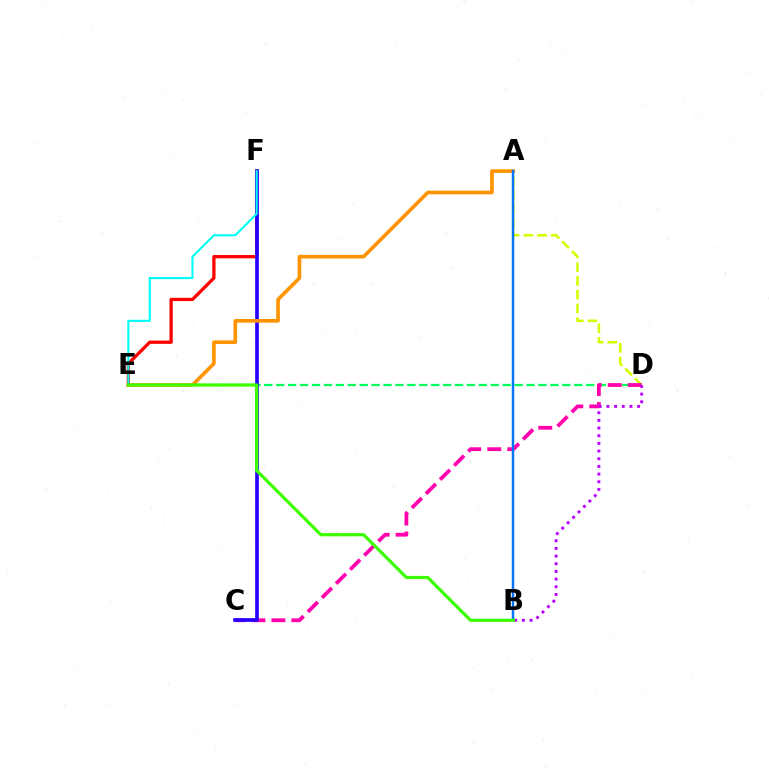{('E', 'F'): [{'color': '#ff0000', 'line_style': 'solid', 'thickness': 2.35}, {'color': '#00fff6', 'line_style': 'solid', 'thickness': 1.51}], ('D', 'E'): [{'color': '#00ff5c', 'line_style': 'dashed', 'thickness': 1.62}], ('A', 'D'): [{'color': '#d1ff00', 'line_style': 'dashed', 'thickness': 1.86}], ('C', 'D'): [{'color': '#ff00ac', 'line_style': 'dashed', 'thickness': 2.71}], ('C', 'F'): [{'color': '#2500ff', 'line_style': 'solid', 'thickness': 2.65}], ('A', 'E'): [{'color': '#ff9400', 'line_style': 'solid', 'thickness': 2.62}], ('B', 'D'): [{'color': '#b900ff', 'line_style': 'dotted', 'thickness': 2.08}], ('A', 'B'): [{'color': '#0074ff', 'line_style': 'solid', 'thickness': 1.77}], ('B', 'E'): [{'color': '#3dff00', 'line_style': 'solid', 'thickness': 2.31}]}